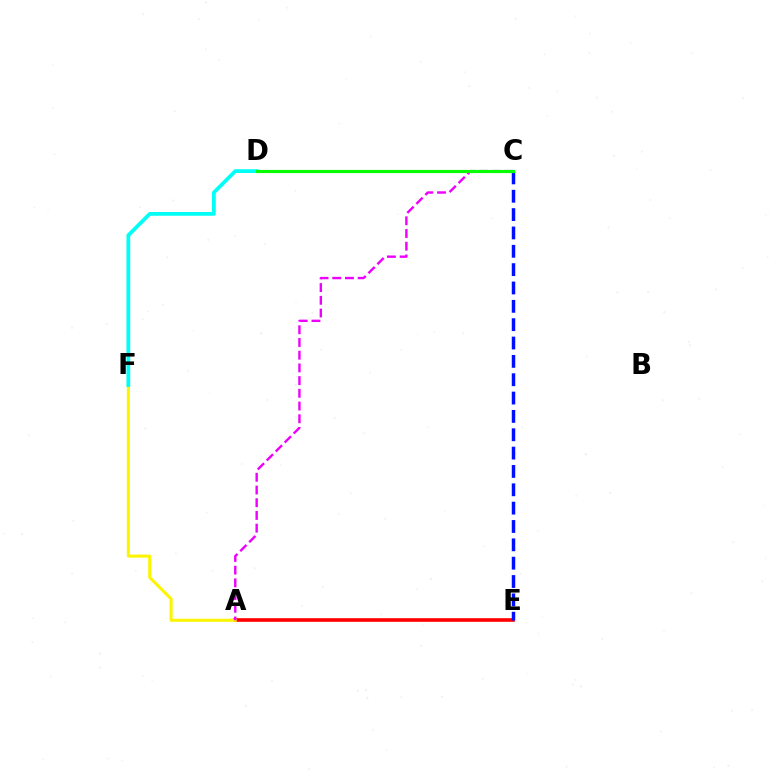{('A', 'E'): [{'color': '#ff0000', 'line_style': 'solid', 'thickness': 2.61}], ('A', 'F'): [{'color': '#fcf500', 'line_style': 'solid', 'thickness': 2.19}], ('A', 'C'): [{'color': '#ee00ff', 'line_style': 'dashed', 'thickness': 1.73}], ('C', 'E'): [{'color': '#0010ff', 'line_style': 'dashed', 'thickness': 2.49}], ('D', 'F'): [{'color': '#00fff6', 'line_style': 'solid', 'thickness': 2.71}], ('C', 'D'): [{'color': '#08ff00', 'line_style': 'solid', 'thickness': 2.27}]}